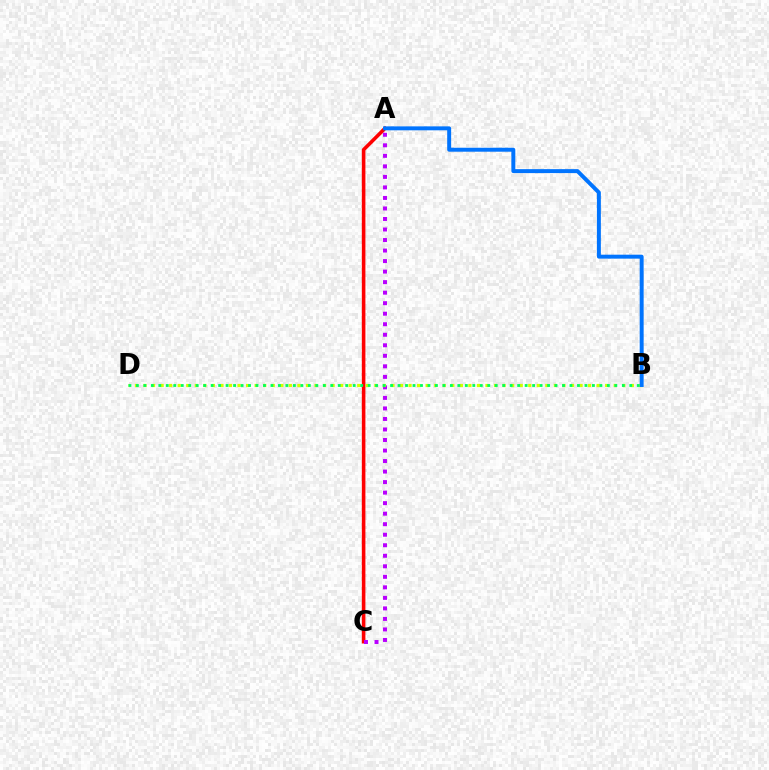{('A', 'C'): [{'color': '#ff0000', 'line_style': 'solid', 'thickness': 2.58}, {'color': '#b900ff', 'line_style': 'dotted', 'thickness': 2.86}], ('B', 'D'): [{'color': '#d1ff00', 'line_style': 'dotted', 'thickness': 2.32}, {'color': '#00ff5c', 'line_style': 'dotted', 'thickness': 2.03}], ('A', 'B'): [{'color': '#0074ff', 'line_style': 'solid', 'thickness': 2.84}]}